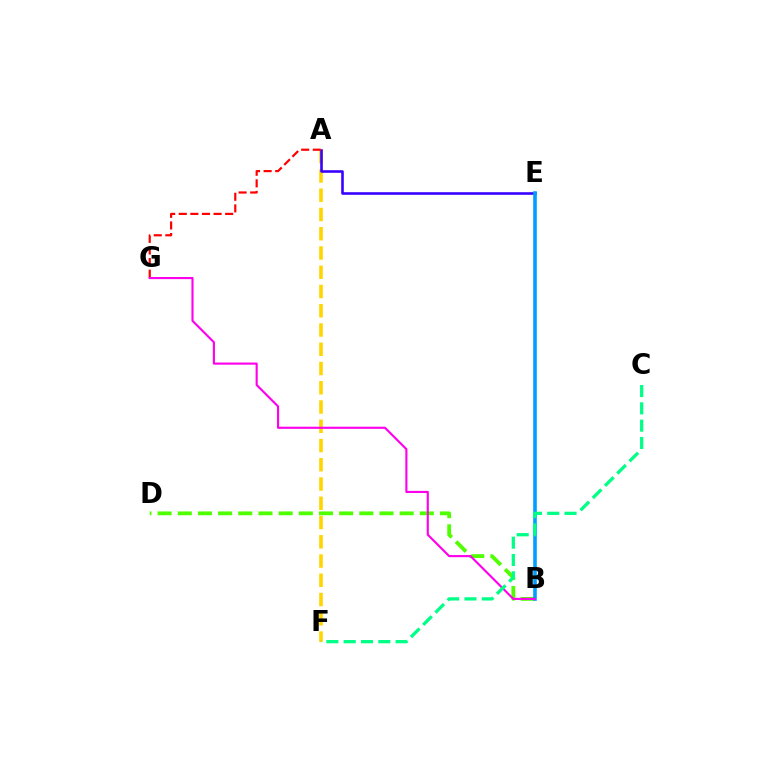{('A', 'F'): [{'color': '#ffd500', 'line_style': 'dashed', 'thickness': 2.62}], ('A', 'E'): [{'color': '#3700ff', 'line_style': 'solid', 'thickness': 1.86}], ('A', 'G'): [{'color': '#ff0000', 'line_style': 'dashed', 'thickness': 1.58}], ('B', 'D'): [{'color': '#4fff00', 'line_style': 'dashed', 'thickness': 2.74}], ('B', 'E'): [{'color': '#009eff', 'line_style': 'solid', 'thickness': 2.59}], ('B', 'G'): [{'color': '#ff00ed', 'line_style': 'solid', 'thickness': 1.54}], ('C', 'F'): [{'color': '#00ff86', 'line_style': 'dashed', 'thickness': 2.35}]}